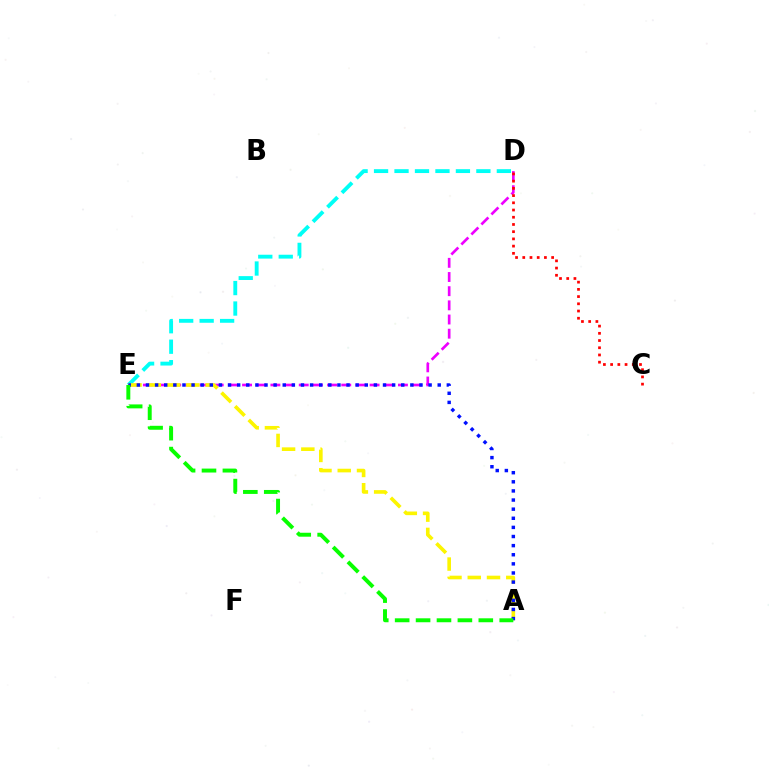{('D', 'E'): [{'color': '#ee00ff', 'line_style': 'dashed', 'thickness': 1.92}, {'color': '#00fff6', 'line_style': 'dashed', 'thickness': 2.78}], ('A', 'E'): [{'color': '#fcf500', 'line_style': 'dashed', 'thickness': 2.62}, {'color': '#0010ff', 'line_style': 'dotted', 'thickness': 2.48}, {'color': '#08ff00', 'line_style': 'dashed', 'thickness': 2.84}], ('C', 'D'): [{'color': '#ff0000', 'line_style': 'dotted', 'thickness': 1.96}]}